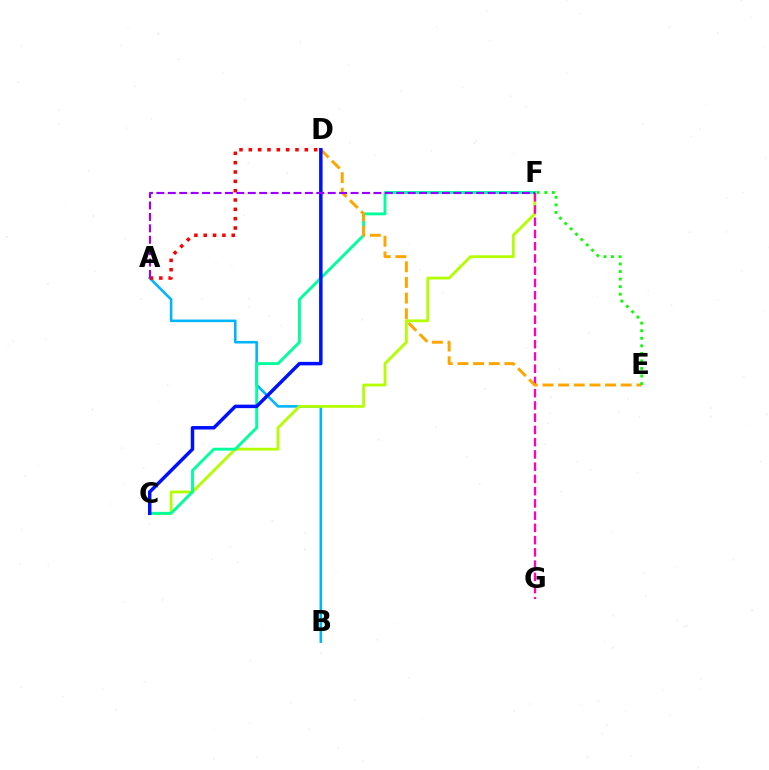{('A', 'B'): [{'color': '#00b5ff', 'line_style': 'solid', 'thickness': 1.85}], ('C', 'F'): [{'color': '#b3ff00', 'line_style': 'solid', 'thickness': 2.02}, {'color': '#00ff9d', 'line_style': 'solid', 'thickness': 2.07}], ('F', 'G'): [{'color': '#ff00bd', 'line_style': 'dashed', 'thickness': 1.66}], ('A', 'D'): [{'color': '#ff0000', 'line_style': 'dotted', 'thickness': 2.54}], ('D', 'E'): [{'color': '#ffa500', 'line_style': 'dashed', 'thickness': 2.13}], ('C', 'D'): [{'color': '#0010ff', 'line_style': 'solid', 'thickness': 2.51}], ('E', 'F'): [{'color': '#08ff00', 'line_style': 'dotted', 'thickness': 2.05}], ('A', 'F'): [{'color': '#9b00ff', 'line_style': 'dashed', 'thickness': 1.55}]}